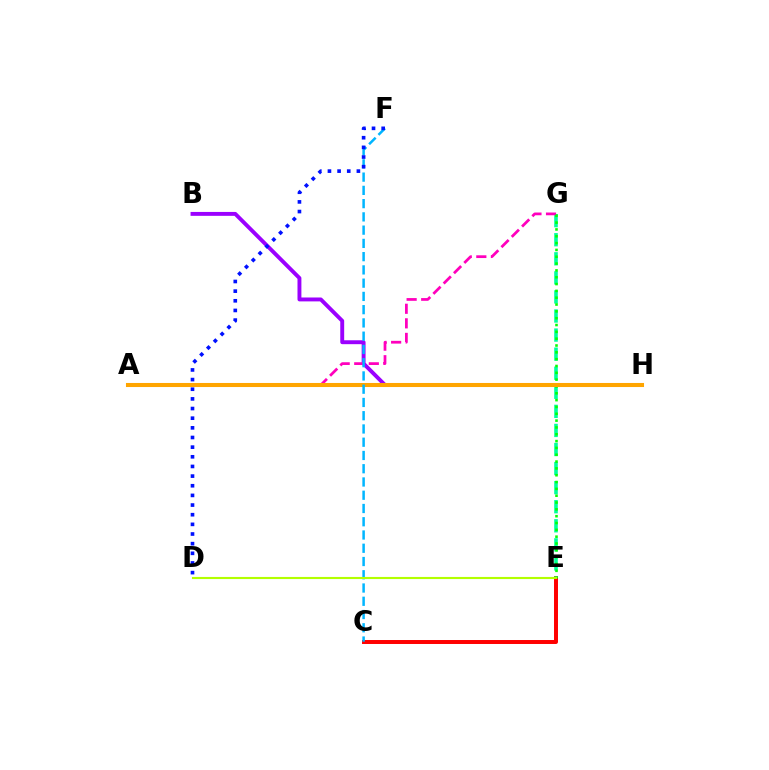{('C', 'E'): [{'color': '#ff0000', 'line_style': 'solid', 'thickness': 2.86}], ('B', 'H'): [{'color': '#9b00ff', 'line_style': 'solid', 'thickness': 2.81}], ('E', 'G'): [{'color': '#00ff9d', 'line_style': 'dashed', 'thickness': 2.59}, {'color': '#08ff00', 'line_style': 'dotted', 'thickness': 1.86}], ('A', 'G'): [{'color': '#ff00bd', 'line_style': 'dashed', 'thickness': 1.98}], ('A', 'H'): [{'color': '#ffa500', 'line_style': 'solid', 'thickness': 2.92}], ('C', 'F'): [{'color': '#00b5ff', 'line_style': 'dashed', 'thickness': 1.8}], ('D', 'F'): [{'color': '#0010ff', 'line_style': 'dotted', 'thickness': 2.62}], ('D', 'E'): [{'color': '#b3ff00', 'line_style': 'solid', 'thickness': 1.53}]}